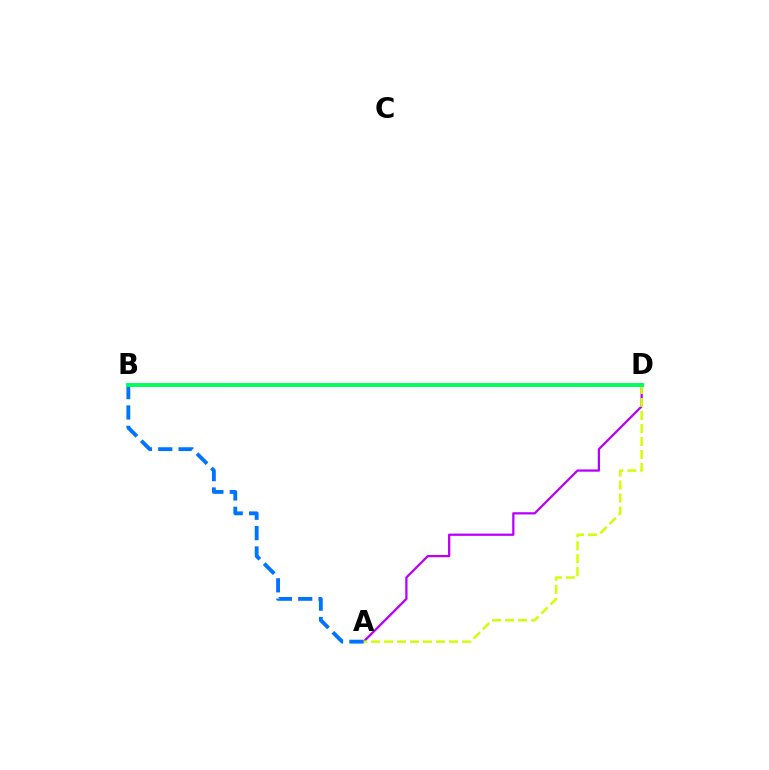{('A', 'D'): [{'color': '#b900ff', 'line_style': 'solid', 'thickness': 1.63}, {'color': '#d1ff00', 'line_style': 'dashed', 'thickness': 1.76}], ('A', 'B'): [{'color': '#0074ff', 'line_style': 'dashed', 'thickness': 2.77}], ('B', 'D'): [{'color': '#ff0000', 'line_style': 'dotted', 'thickness': 2.08}, {'color': '#00ff5c', 'line_style': 'solid', 'thickness': 2.84}]}